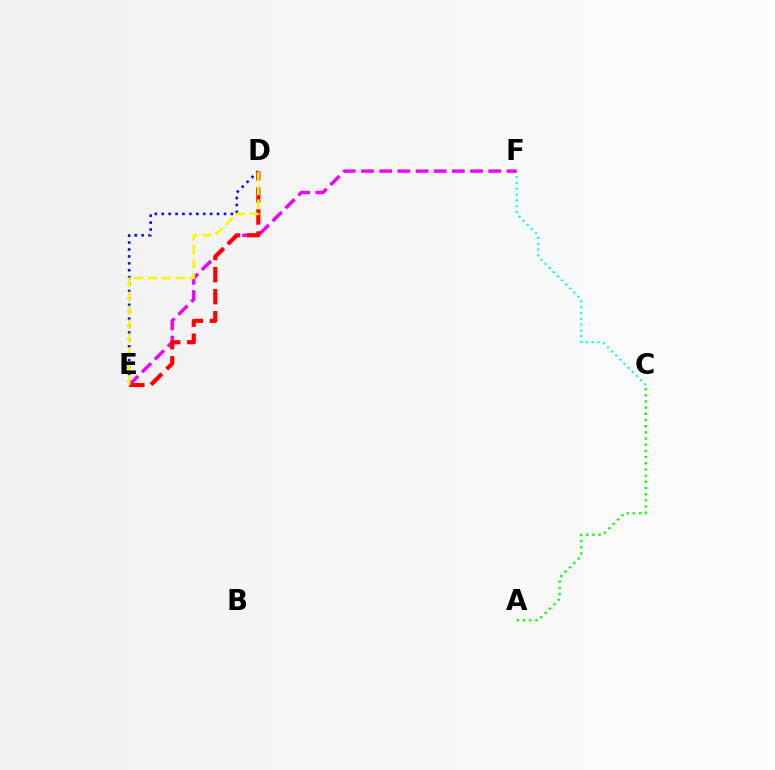{('D', 'E'): [{'color': '#0010ff', 'line_style': 'dotted', 'thickness': 1.88}, {'color': '#ff0000', 'line_style': 'dashed', 'thickness': 2.99}, {'color': '#fcf500', 'line_style': 'dashed', 'thickness': 1.89}], ('C', 'F'): [{'color': '#00fff6', 'line_style': 'dotted', 'thickness': 1.58}], ('E', 'F'): [{'color': '#ee00ff', 'line_style': 'dashed', 'thickness': 2.47}], ('A', 'C'): [{'color': '#08ff00', 'line_style': 'dotted', 'thickness': 1.68}]}